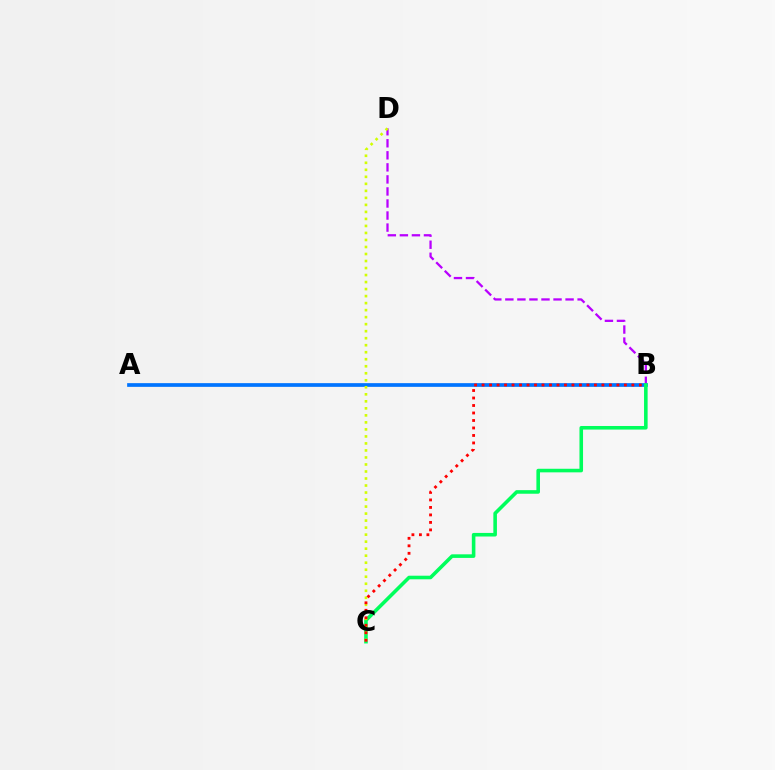{('B', 'D'): [{'color': '#b900ff', 'line_style': 'dashed', 'thickness': 1.64}], ('A', 'B'): [{'color': '#0074ff', 'line_style': 'solid', 'thickness': 2.66}], ('B', 'C'): [{'color': '#00ff5c', 'line_style': 'solid', 'thickness': 2.58}, {'color': '#ff0000', 'line_style': 'dotted', 'thickness': 2.04}], ('C', 'D'): [{'color': '#d1ff00', 'line_style': 'dotted', 'thickness': 1.91}]}